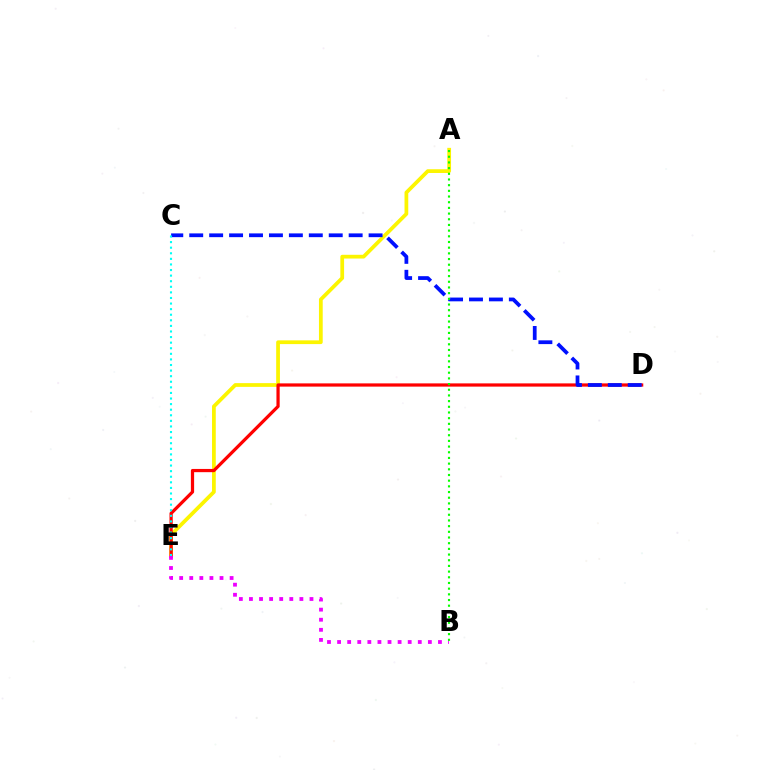{('A', 'E'): [{'color': '#fcf500', 'line_style': 'solid', 'thickness': 2.7}], ('D', 'E'): [{'color': '#ff0000', 'line_style': 'solid', 'thickness': 2.33}], ('C', 'D'): [{'color': '#0010ff', 'line_style': 'dashed', 'thickness': 2.71}], ('C', 'E'): [{'color': '#00fff6', 'line_style': 'dotted', 'thickness': 1.52}], ('B', 'E'): [{'color': '#ee00ff', 'line_style': 'dotted', 'thickness': 2.74}], ('A', 'B'): [{'color': '#08ff00', 'line_style': 'dotted', 'thickness': 1.54}]}